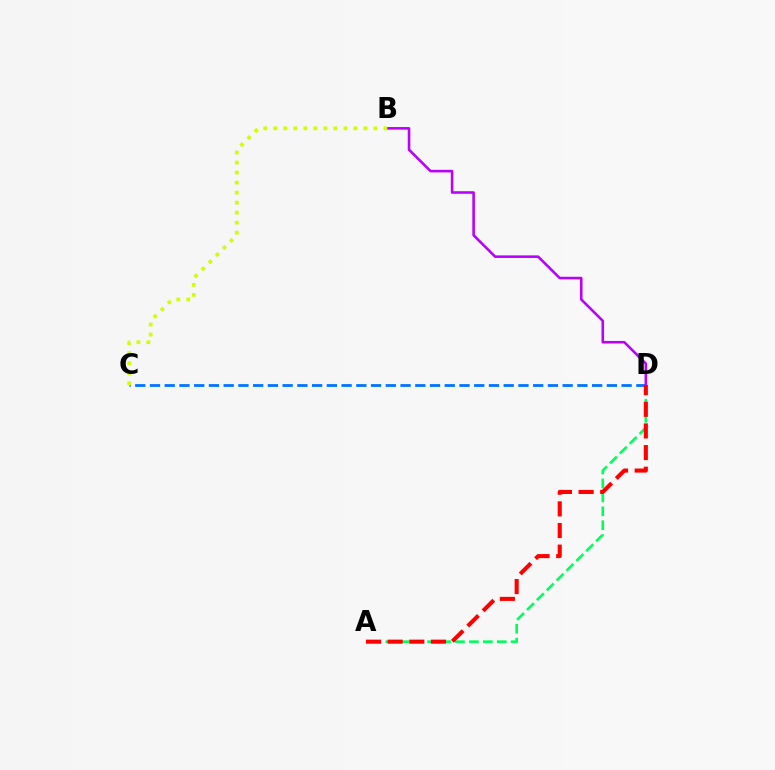{('A', 'D'): [{'color': '#00ff5c', 'line_style': 'dashed', 'thickness': 1.89}, {'color': '#ff0000', 'line_style': 'dashed', 'thickness': 2.94}], ('C', 'D'): [{'color': '#0074ff', 'line_style': 'dashed', 'thickness': 2.0}], ('B', 'D'): [{'color': '#b900ff', 'line_style': 'solid', 'thickness': 1.85}], ('B', 'C'): [{'color': '#d1ff00', 'line_style': 'dotted', 'thickness': 2.72}]}